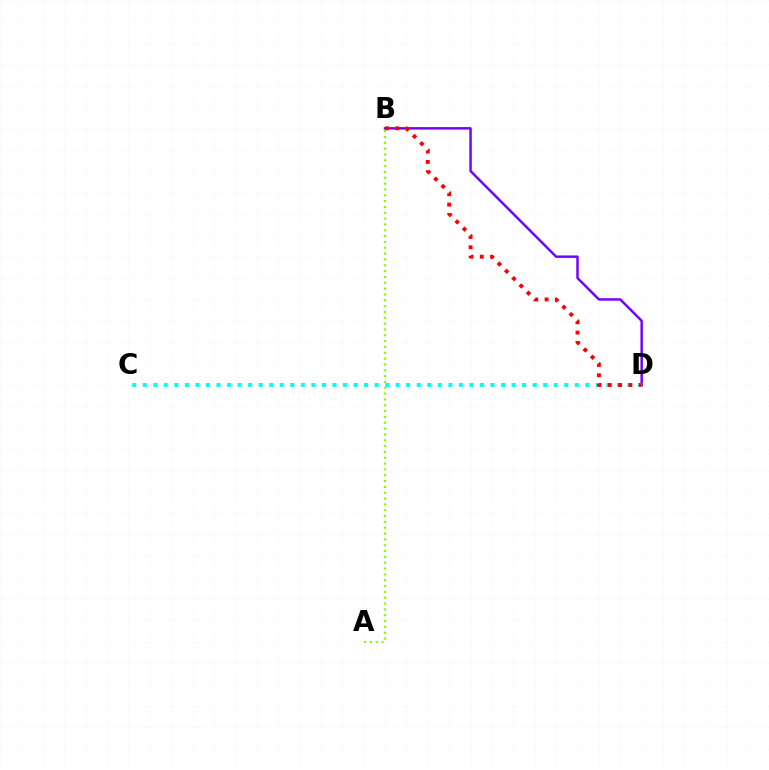{('B', 'D'): [{'color': '#7200ff', 'line_style': 'solid', 'thickness': 1.77}, {'color': '#ff0000', 'line_style': 'dotted', 'thickness': 2.8}], ('C', 'D'): [{'color': '#00fff6', 'line_style': 'dotted', 'thickness': 2.86}], ('A', 'B'): [{'color': '#84ff00', 'line_style': 'dotted', 'thickness': 1.58}]}